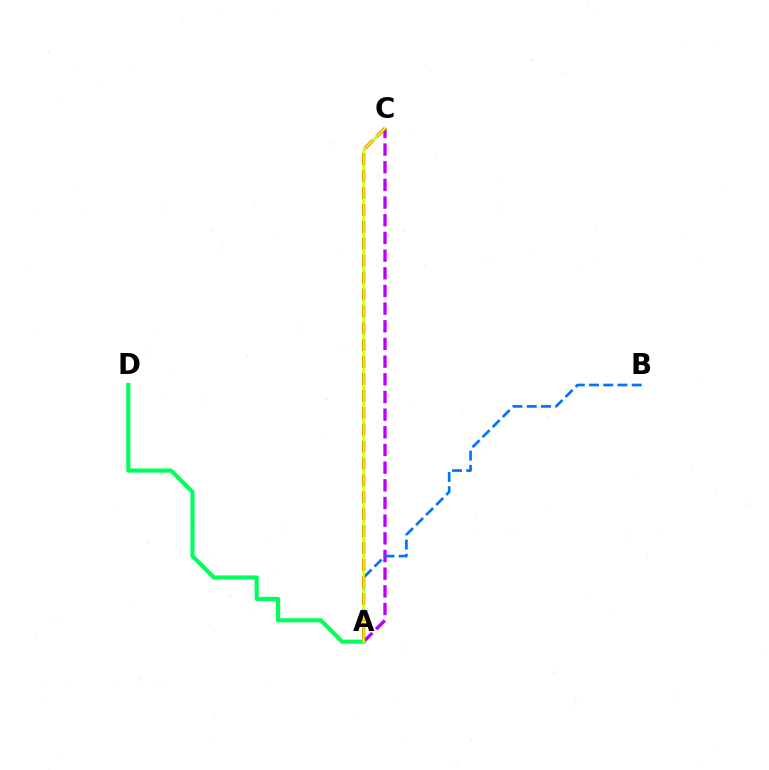{('A', 'C'): [{'color': '#b900ff', 'line_style': 'dashed', 'thickness': 2.4}, {'color': '#ff0000', 'line_style': 'dashed', 'thickness': 2.3}, {'color': '#d1ff00', 'line_style': 'solid', 'thickness': 1.76}], ('A', 'B'): [{'color': '#0074ff', 'line_style': 'dashed', 'thickness': 1.93}], ('A', 'D'): [{'color': '#00ff5c', 'line_style': 'solid', 'thickness': 2.99}]}